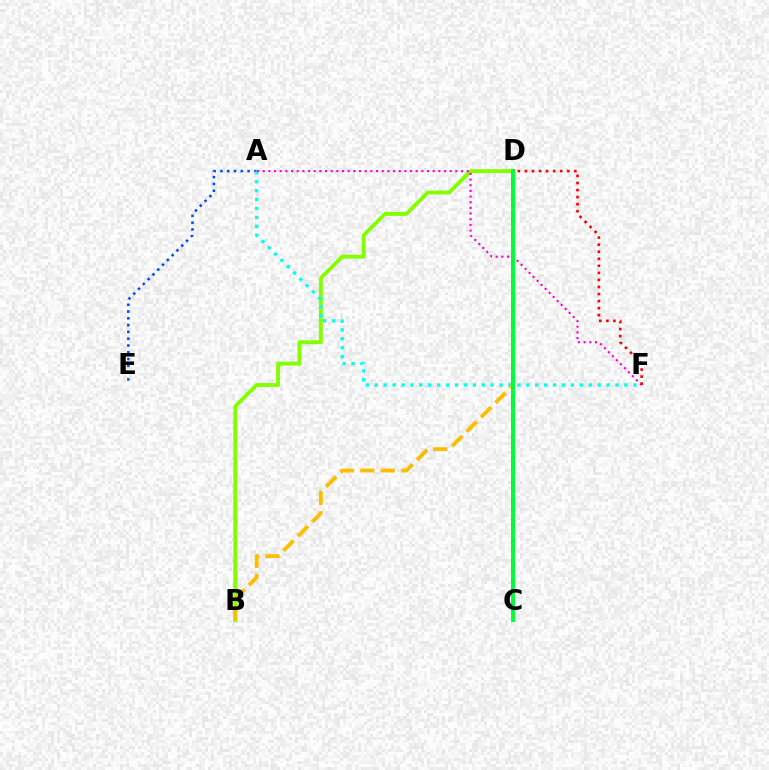{('A', 'E'): [{'color': '#004bff', 'line_style': 'dotted', 'thickness': 1.85}], ('B', 'D'): [{'color': '#84ff00', 'line_style': 'solid', 'thickness': 2.81}, {'color': '#ffbd00', 'line_style': 'dashed', 'thickness': 2.77}], ('A', 'F'): [{'color': '#00fff6', 'line_style': 'dotted', 'thickness': 2.42}, {'color': '#ff00cf', 'line_style': 'dotted', 'thickness': 1.54}], ('C', 'D'): [{'color': '#7200ff', 'line_style': 'dashed', 'thickness': 2.77}, {'color': '#00ff39', 'line_style': 'solid', 'thickness': 2.81}], ('D', 'F'): [{'color': '#ff0000', 'line_style': 'dotted', 'thickness': 1.92}]}